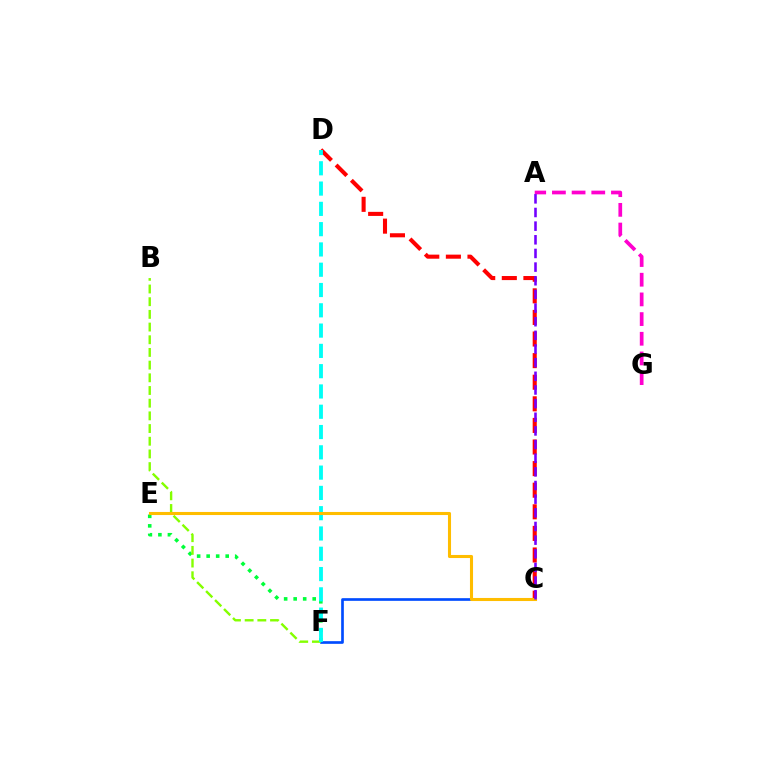{('C', 'D'): [{'color': '#ff0000', 'line_style': 'dashed', 'thickness': 2.93}], ('E', 'F'): [{'color': '#00ff39', 'line_style': 'dotted', 'thickness': 2.59}], ('A', 'G'): [{'color': '#ff00cf', 'line_style': 'dashed', 'thickness': 2.67}], ('C', 'F'): [{'color': '#004bff', 'line_style': 'solid', 'thickness': 1.92}], ('B', 'F'): [{'color': '#84ff00', 'line_style': 'dashed', 'thickness': 1.72}], ('D', 'F'): [{'color': '#00fff6', 'line_style': 'dashed', 'thickness': 2.76}], ('C', 'E'): [{'color': '#ffbd00', 'line_style': 'solid', 'thickness': 2.22}], ('A', 'C'): [{'color': '#7200ff', 'line_style': 'dashed', 'thickness': 1.85}]}